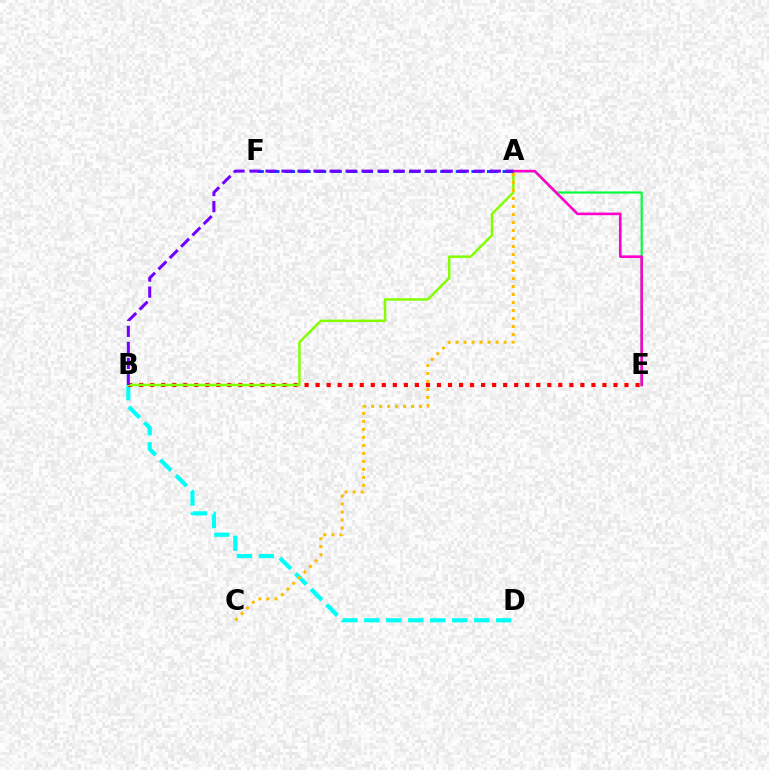{('B', 'D'): [{'color': '#00fff6', 'line_style': 'dashed', 'thickness': 2.99}], ('A', 'E'): [{'color': '#00ff39', 'line_style': 'solid', 'thickness': 1.56}, {'color': '#ff00cf', 'line_style': 'solid', 'thickness': 1.89}], ('B', 'E'): [{'color': '#ff0000', 'line_style': 'dotted', 'thickness': 3.0}], ('A', 'B'): [{'color': '#84ff00', 'line_style': 'solid', 'thickness': 1.78}, {'color': '#7200ff', 'line_style': 'dashed', 'thickness': 2.18}], ('A', 'F'): [{'color': '#004bff', 'line_style': 'dashed', 'thickness': 2.12}], ('A', 'C'): [{'color': '#ffbd00', 'line_style': 'dotted', 'thickness': 2.17}]}